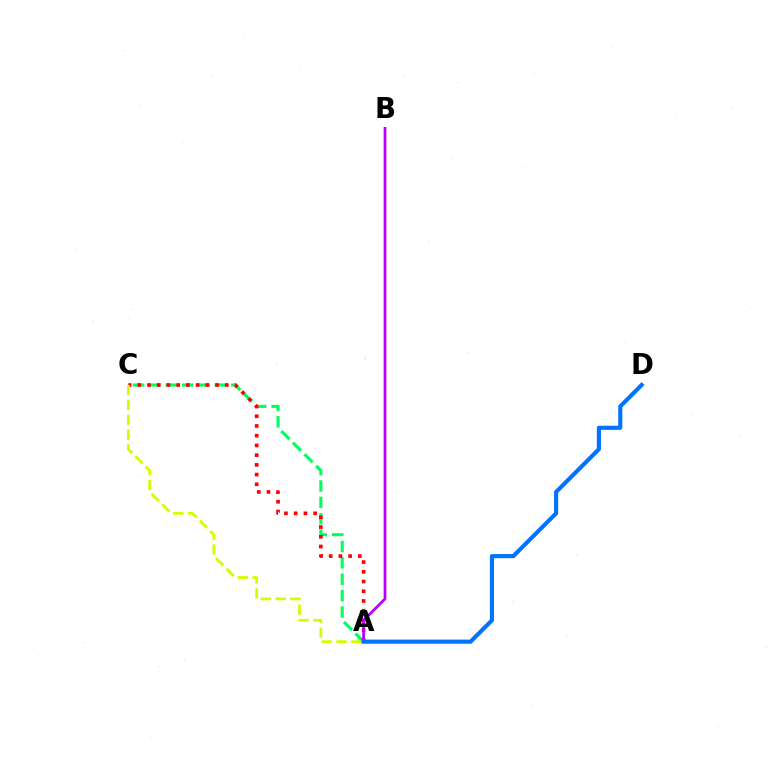{('A', 'C'): [{'color': '#00ff5c', 'line_style': 'dashed', 'thickness': 2.23}, {'color': '#ff0000', 'line_style': 'dotted', 'thickness': 2.64}, {'color': '#d1ff00', 'line_style': 'dashed', 'thickness': 2.01}], ('A', 'B'): [{'color': '#b900ff', 'line_style': 'solid', 'thickness': 1.97}], ('A', 'D'): [{'color': '#0074ff', 'line_style': 'solid', 'thickness': 2.98}]}